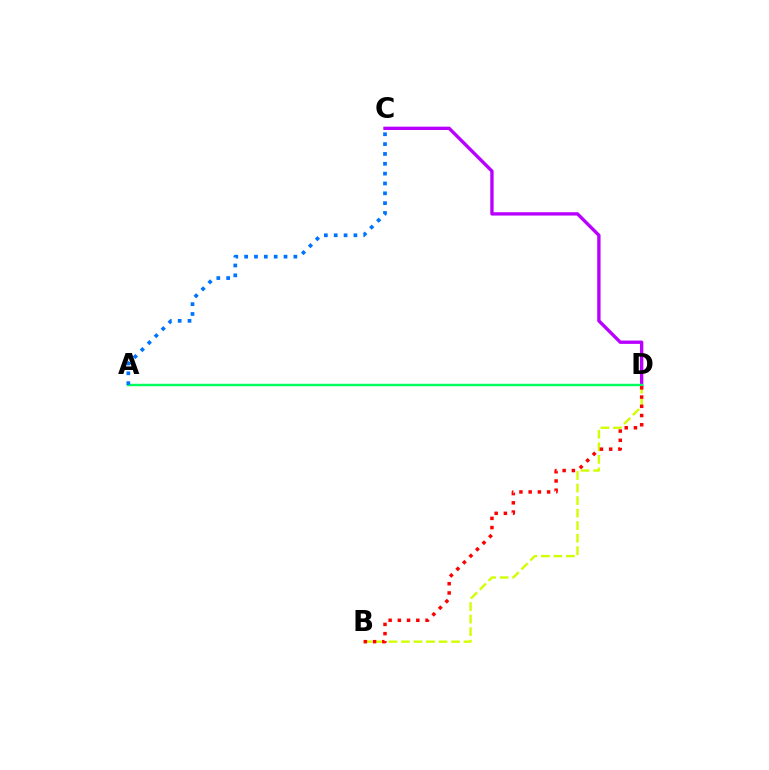{('B', 'D'): [{'color': '#d1ff00', 'line_style': 'dashed', 'thickness': 1.7}, {'color': '#ff0000', 'line_style': 'dotted', 'thickness': 2.51}], ('C', 'D'): [{'color': '#b900ff', 'line_style': 'solid', 'thickness': 2.41}], ('A', 'D'): [{'color': '#00ff5c', 'line_style': 'solid', 'thickness': 1.75}], ('A', 'C'): [{'color': '#0074ff', 'line_style': 'dotted', 'thickness': 2.67}]}